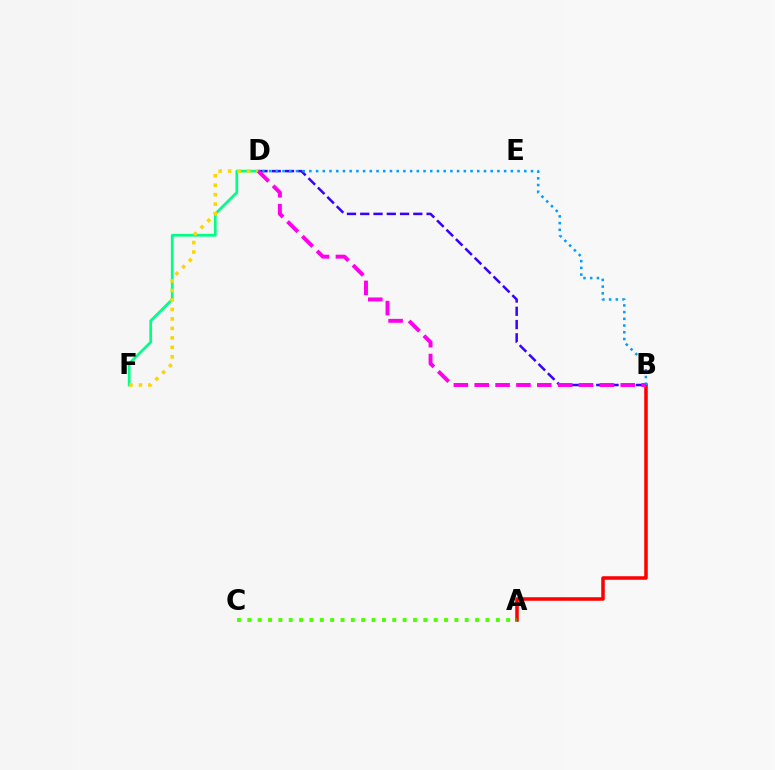{('D', 'F'): [{'color': '#00ff86', 'line_style': 'solid', 'thickness': 1.97}, {'color': '#ffd500', 'line_style': 'dotted', 'thickness': 2.58}], ('B', 'D'): [{'color': '#3700ff', 'line_style': 'dashed', 'thickness': 1.8}, {'color': '#009eff', 'line_style': 'dotted', 'thickness': 1.82}, {'color': '#ff00ed', 'line_style': 'dashed', 'thickness': 2.83}], ('A', 'B'): [{'color': '#ff0000', 'line_style': 'solid', 'thickness': 2.54}], ('A', 'C'): [{'color': '#4fff00', 'line_style': 'dotted', 'thickness': 2.81}]}